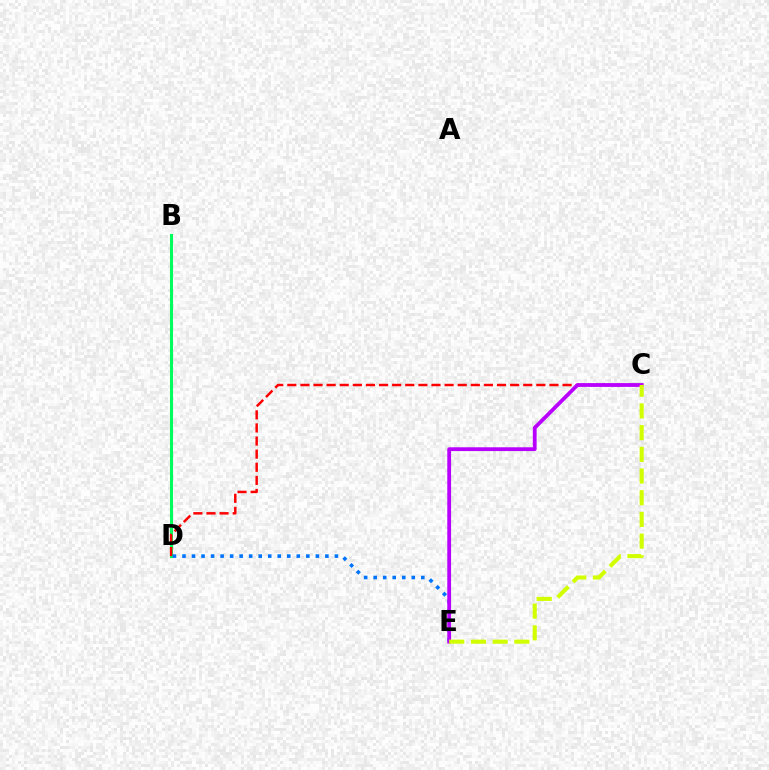{('B', 'D'): [{'color': '#00ff5c', 'line_style': 'solid', 'thickness': 2.2}], ('C', 'D'): [{'color': '#ff0000', 'line_style': 'dashed', 'thickness': 1.78}], ('D', 'E'): [{'color': '#0074ff', 'line_style': 'dotted', 'thickness': 2.59}], ('C', 'E'): [{'color': '#b900ff', 'line_style': 'solid', 'thickness': 2.73}, {'color': '#d1ff00', 'line_style': 'dashed', 'thickness': 2.95}]}